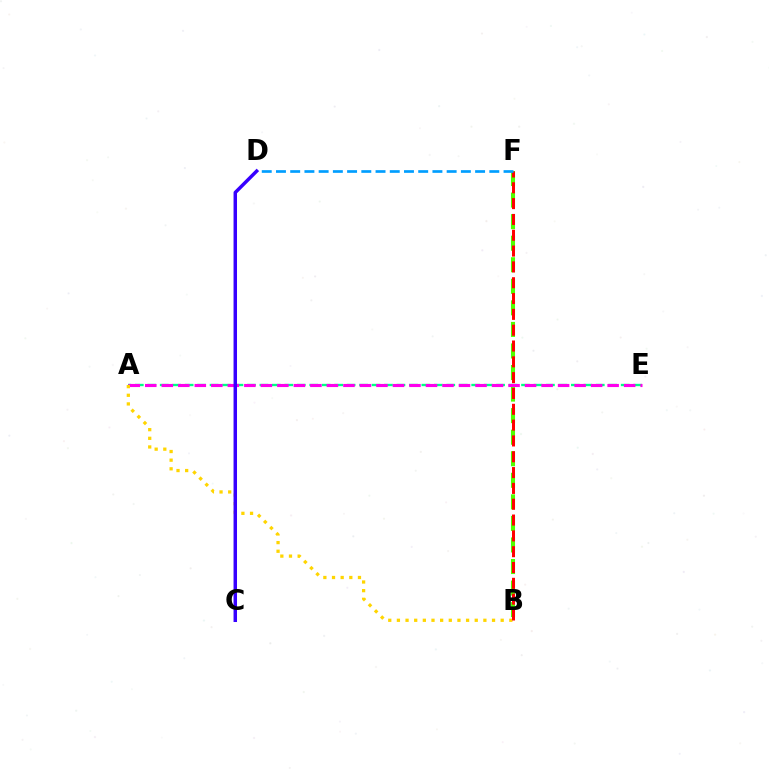{('B', 'F'): [{'color': '#4fff00', 'line_style': 'dashed', 'thickness': 2.93}, {'color': '#ff0000', 'line_style': 'dashed', 'thickness': 2.15}], ('A', 'E'): [{'color': '#00ff86', 'line_style': 'dashed', 'thickness': 1.69}, {'color': '#ff00ed', 'line_style': 'dashed', 'thickness': 2.24}], ('A', 'B'): [{'color': '#ffd500', 'line_style': 'dotted', 'thickness': 2.35}], ('D', 'F'): [{'color': '#009eff', 'line_style': 'dashed', 'thickness': 1.93}], ('C', 'D'): [{'color': '#3700ff', 'line_style': 'solid', 'thickness': 2.5}]}